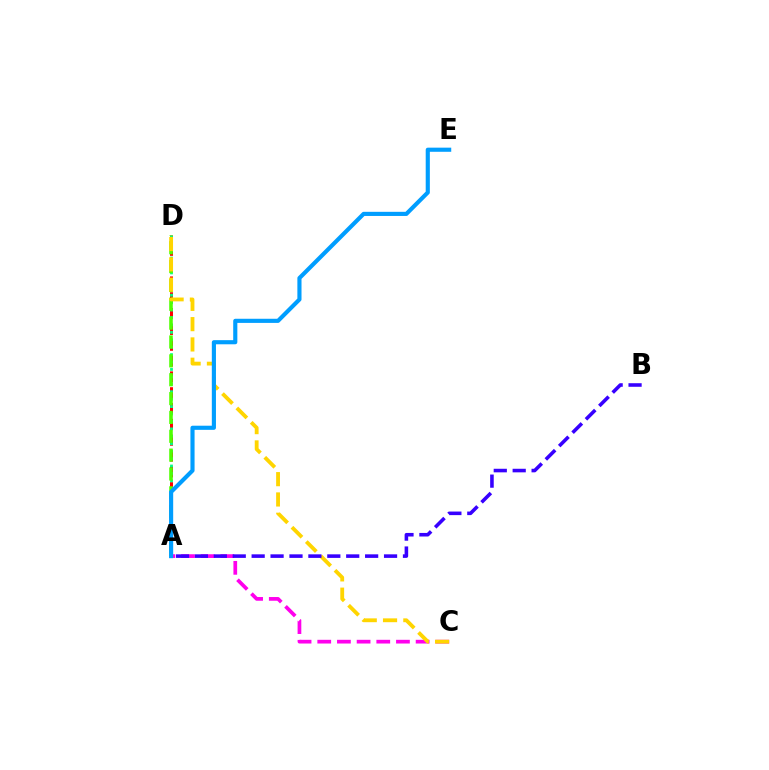{('A', 'D'): [{'color': '#ff0000', 'line_style': 'dashed', 'thickness': 2.15}, {'color': '#00ff86', 'line_style': 'dotted', 'thickness': 2.02}, {'color': '#4fff00', 'line_style': 'dashed', 'thickness': 2.56}], ('A', 'C'): [{'color': '#ff00ed', 'line_style': 'dashed', 'thickness': 2.67}], ('C', 'D'): [{'color': '#ffd500', 'line_style': 'dashed', 'thickness': 2.76}], ('A', 'E'): [{'color': '#009eff', 'line_style': 'solid', 'thickness': 2.98}], ('A', 'B'): [{'color': '#3700ff', 'line_style': 'dashed', 'thickness': 2.57}]}